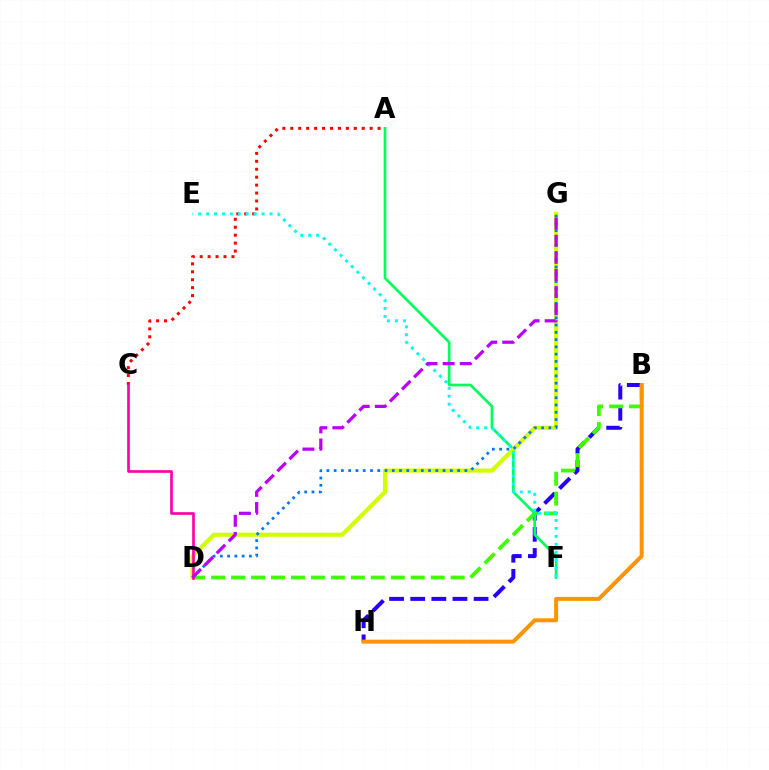{('B', 'H'): [{'color': '#2500ff', 'line_style': 'dashed', 'thickness': 2.87}, {'color': '#ff9400', 'line_style': 'solid', 'thickness': 2.86}], ('B', 'D'): [{'color': '#3dff00', 'line_style': 'dashed', 'thickness': 2.71}], ('A', 'C'): [{'color': '#ff0000', 'line_style': 'dotted', 'thickness': 2.16}], ('A', 'F'): [{'color': '#00ff5c', 'line_style': 'solid', 'thickness': 1.94}], ('D', 'G'): [{'color': '#d1ff00', 'line_style': 'solid', 'thickness': 2.99}, {'color': '#0074ff', 'line_style': 'dotted', 'thickness': 1.97}, {'color': '#b900ff', 'line_style': 'dashed', 'thickness': 2.32}], ('C', 'D'): [{'color': '#ff00ac', 'line_style': 'solid', 'thickness': 1.92}], ('E', 'F'): [{'color': '#00fff6', 'line_style': 'dotted', 'thickness': 2.15}]}